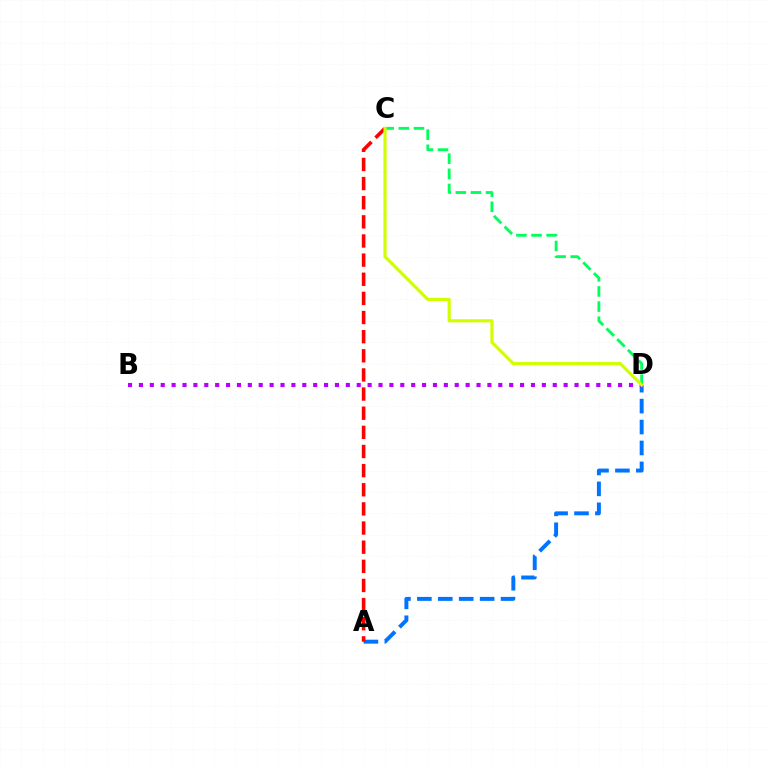{('A', 'D'): [{'color': '#0074ff', 'line_style': 'dashed', 'thickness': 2.84}], ('A', 'C'): [{'color': '#ff0000', 'line_style': 'dashed', 'thickness': 2.6}], ('C', 'D'): [{'color': '#00ff5c', 'line_style': 'dashed', 'thickness': 2.06}, {'color': '#d1ff00', 'line_style': 'solid', 'thickness': 2.26}], ('B', 'D'): [{'color': '#b900ff', 'line_style': 'dotted', 'thickness': 2.96}]}